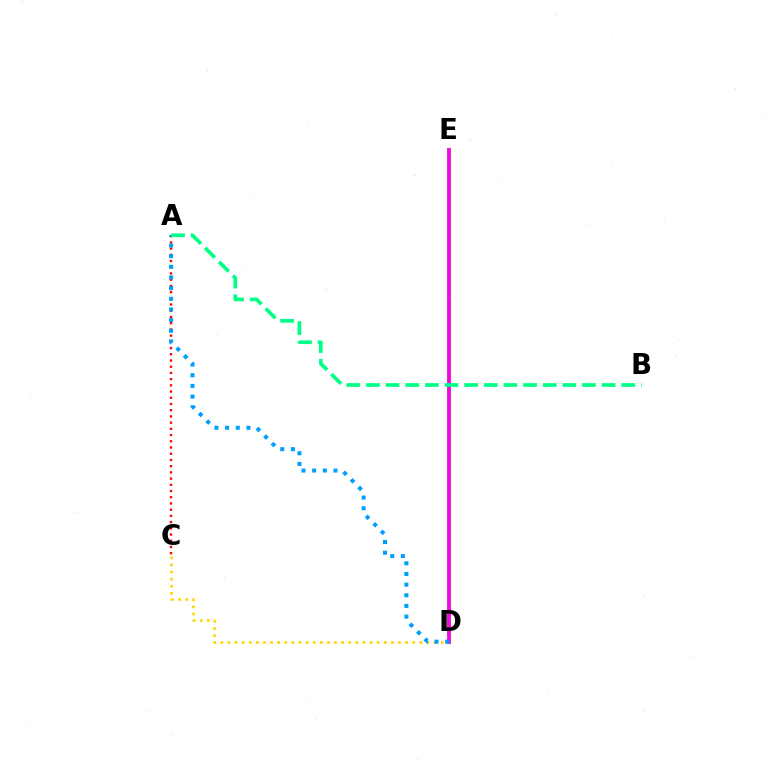{('D', 'E'): [{'color': '#3700ff', 'line_style': 'dashed', 'thickness': 2.64}, {'color': '#4fff00', 'line_style': 'solid', 'thickness': 2.98}, {'color': '#ff00ed', 'line_style': 'solid', 'thickness': 2.67}], ('A', 'C'): [{'color': '#ff0000', 'line_style': 'dotted', 'thickness': 1.69}], ('C', 'D'): [{'color': '#ffd500', 'line_style': 'dotted', 'thickness': 1.93}], ('A', 'D'): [{'color': '#009eff', 'line_style': 'dotted', 'thickness': 2.9}], ('A', 'B'): [{'color': '#00ff86', 'line_style': 'dashed', 'thickness': 2.67}]}